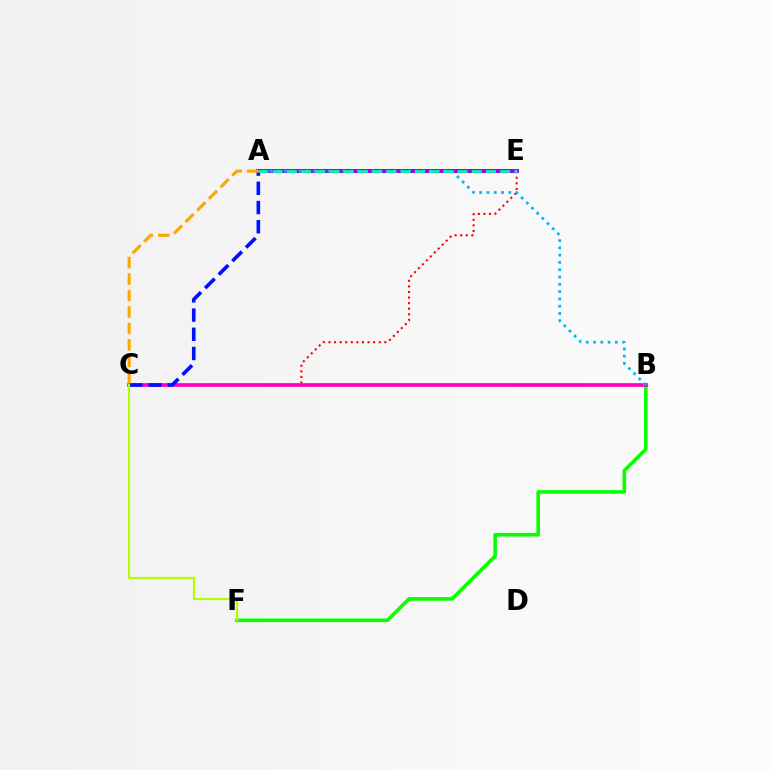{('C', 'E'): [{'color': '#ff0000', 'line_style': 'dotted', 'thickness': 1.52}], ('B', 'F'): [{'color': '#08ff00', 'line_style': 'solid', 'thickness': 2.59}], ('B', 'C'): [{'color': '#ff00bd', 'line_style': 'solid', 'thickness': 2.65}], ('A', 'C'): [{'color': '#0010ff', 'line_style': 'dashed', 'thickness': 2.61}, {'color': '#ffa500', 'line_style': 'dashed', 'thickness': 2.24}], ('C', 'F'): [{'color': '#b3ff00', 'line_style': 'solid', 'thickness': 1.53}], ('A', 'E'): [{'color': '#9b00ff', 'line_style': 'solid', 'thickness': 2.92}, {'color': '#00ff9d', 'line_style': 'dashed', 'thickness': 1.93}], ('A', 'B'): [{'color': '#00b5ff', 'line_style': 'dotted', 'thickness': 1.98}]}